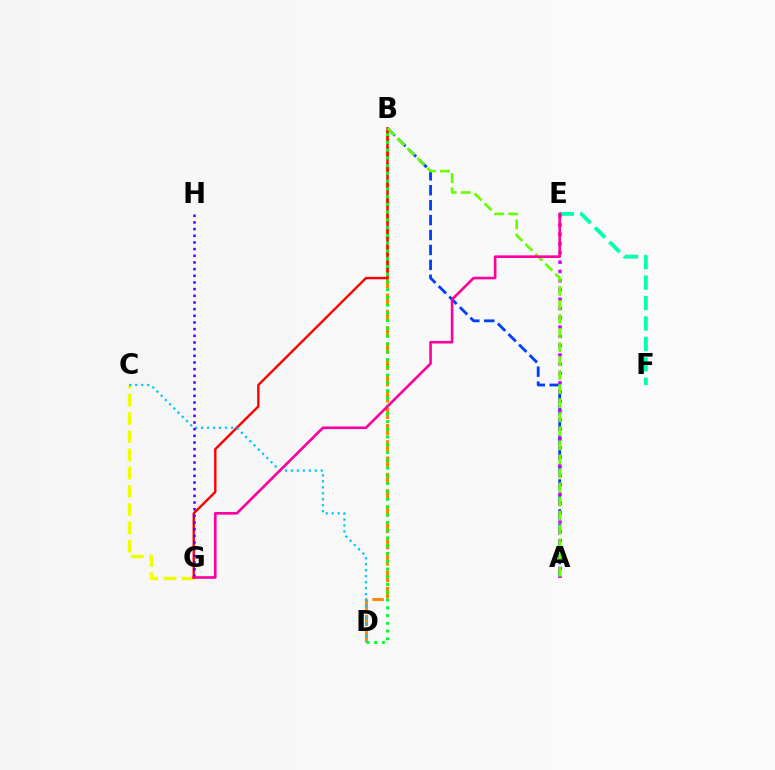{('B', 'D'): [{'color': '#ff8800', 'line_style': 'dashed', 'thickness': 2.21}, {'color': '#00ff27', 'line_style': 'dotted', 'thickness': 2.11}], ('C', 'G'): [{'color': '#eeff00', 'line_style': 'dashed', 'thickness': 2.48}], ('A', 'B'): [{'color': '#003fff', 'line_style': 'dashed', 'thickness': 2.03}, {'color': '#66ff00', 'line_style': 'dashed', 'thickness': 1.91}], ('E', 'F'): [{'color': '#00ffaf', 'line_style': 'dashed', 'thickness': 2.78}], ('B', 'G'): [{'color': '#ff0000', 'line_style': 'solid', 'thickness': 1.73}], ('C', 'D'): [{'color': '#00c7ff', 'line_style': 'dotted', 'thickness': 1.62}], ('A', 'E'): [{'color': '#d600ff', 'line_style': 'dotted', 'thickness': 2.52}], ('G', 'H'): [{'color': '#4f00ff', 'line_style': 'dotted', 'thickness': 1.81}], ('E', 'G'): [{'color': '#ff00a0', 'line_style': 'solid', 'thickness': 1.9}]}